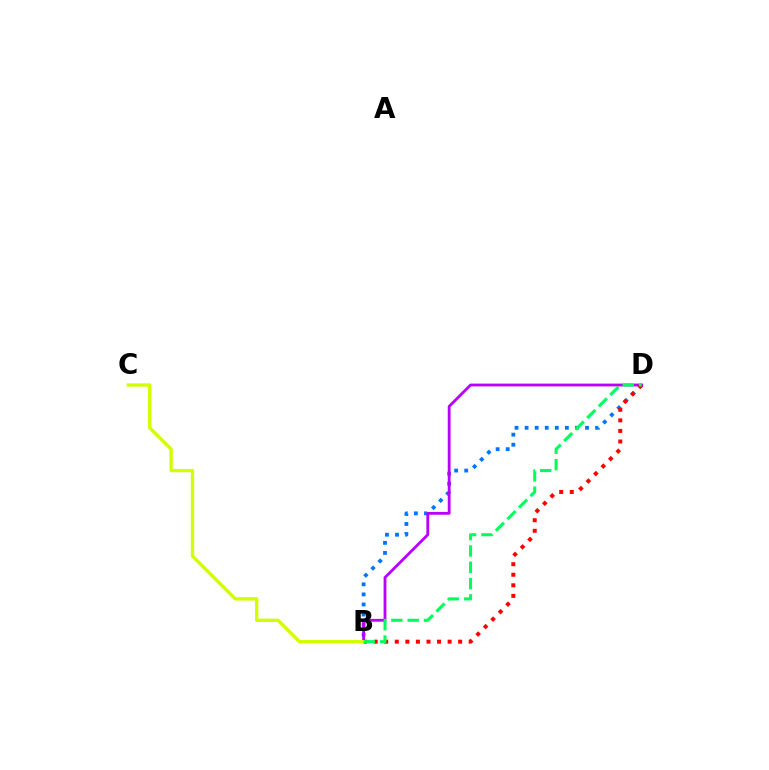{('B', 'D'): [{'color': '#0074ff', 'line_style': 'dotted', 'thickness': 2.74}, {'color': '#b900ff', 'line_style': 'solid', 'thickness': 2.03}, {'color': '#ff0000', 'line_style': 'dotted', 'thickness': 2.87}, {'color': '#00ff5c', 'line_style': 'dashed', 'thickness': 2.22}], ('B', 'C'): [{'color': '#d1ff00', 'line_style': 'solid', 'thickness': 2.41}]}